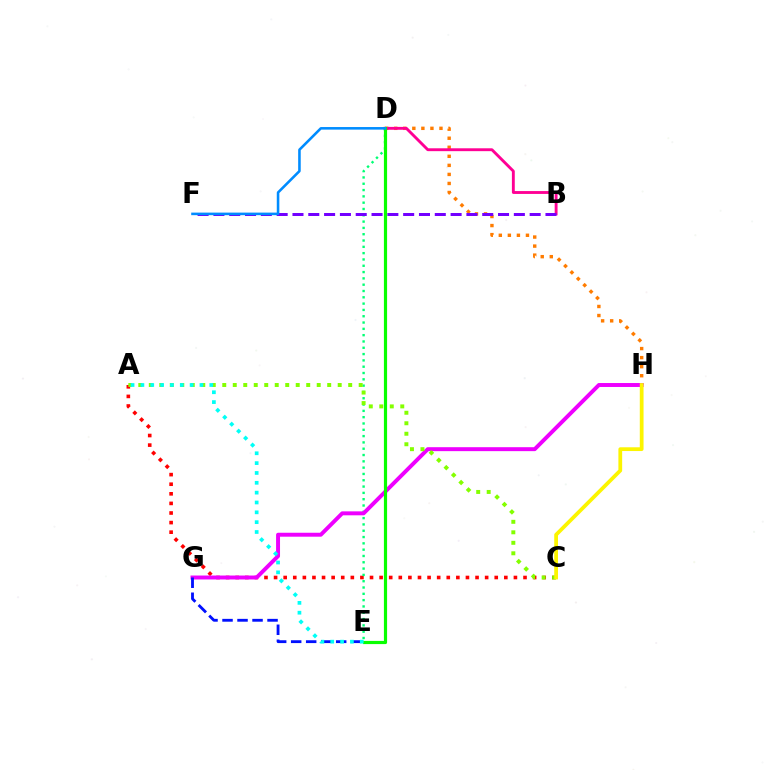{('A', 'C'): [{'color': '#ff0000', 'line_style': 'dotted', 'thickness': 2.61}, {'color': '#84ff00', 'line_style': 'dotted', 'thickness': 2.85}], ('D', 'H'): [{'color': '#ff7c00', 'line_style': 'dotted', 'thickness': 2.46}], ('D', 'E'): [{'color': '#00ff74', 'line_style': 'dotted', 'thickness': 1.71}, {'color': '#08ff00', 'line_style': 'solid', 'thickness': 2.29}], ('G', 'H'): [{'color': '#ee00ff', 'line_style': 'solid', 'thickness': 2.84}], ('E', 'G'): [{'color': '#0010ff', 'line_style': 'dashed', 'thickness': 2.04}], ('B', 'D'): [{'color': '#ff0094', 'line_style': 'solid', 'thickness': 2.07}], ('B', 'F'): [{'color': '#7200ff', 'line_style': 'dashed', 'thickness': 2.15}], ('D', 'F'): [{'color': '#008cff', 'line_style': 'solid', 'thickness': 1.85}], ('A', 'E'): [{'color': '#00fff6', 'line_style': 'dotted', 'thickness': 2.67}], ('C', 'H'): [{'color': '#fcf500', 'line_style': 'solid', 'thickness': 2.71}]}